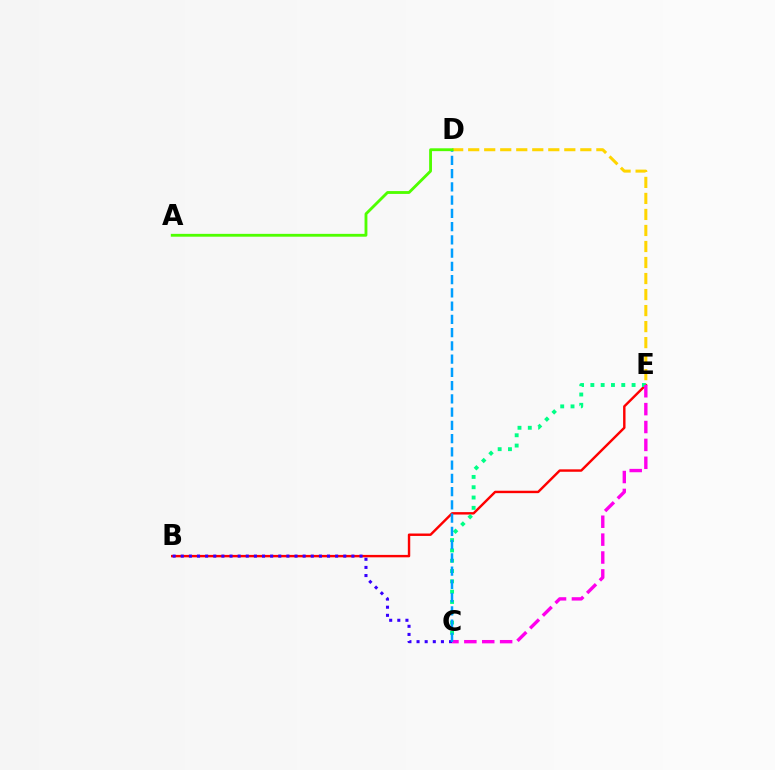{('B', 'E'): [{'color': '#ff0000', 'line_style': 'solid', 'thickness': 1.74}], ('C', 'E'): [{'color': '#00ff86', 'line_style': 'dotted', 'thickness': 2.8}, {'color': '#ff00ed', 'line_style': 'dashed', 'thickness': 2.43}], ('B', 'C'): [{'color': '#3700ff', 'line_style': 'dotted', 'thickness': 2.21}], ('D', 'E'): [{'color': '#ffd500', 'line_style': 'dashed', 'thickness': 2.18}], ('C', 'D'): [{'color': '#009eff', 'line_style': 'dashed', 'thickness': 1.8}], ('A', 'D'): [{'color': '#4fff00', 'line_style': 'solid', 'thickness': 2.05}]}